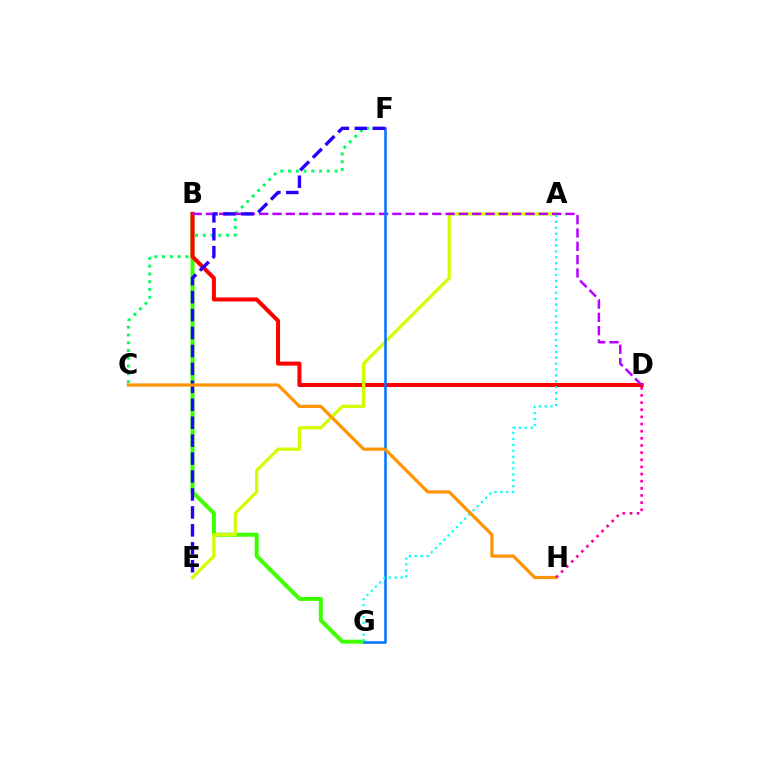{('B', 'G'): [{'color': '#3dff00', 'line_style': 'solid', 'thickness': 2.88}], ('C', 'F'): [{'color': '#00ff5c', 'line_style': 'dotted', 'thickness': 2.11}], ('B', 'D'): [{'color': '#ff0000', 'line_style': 'solid', 'thickness': 2.9}, {'color': '#b900ff', 'line_style': 'dashed', 'thickness': 1.81}], ('A', 'E'): [{'color': '#d1ff00', 'line_style': 'solid', 'thickness': 2.35}], ('F', 'G'): [{'color': '#0074ff', 'line_style': 'solid', 'thickness': 1.83}], ('E', 'F'): [{'color': '#2500ff', 'line_style': 'dashed', 'thickness': 2.44}], ('A', 'G'): [{'color': '#00fff6', 'line_style': 'dotted', 'thickness': 1.6}], ('C', 'H'): [{'color': '#ff9400', 'line_style': 'solid', 'thickness': 2.3}], ('D', 'H'): [{'color': '#ff00ac', 'line_style': 'dotted', 'thickness': 1.94}]}